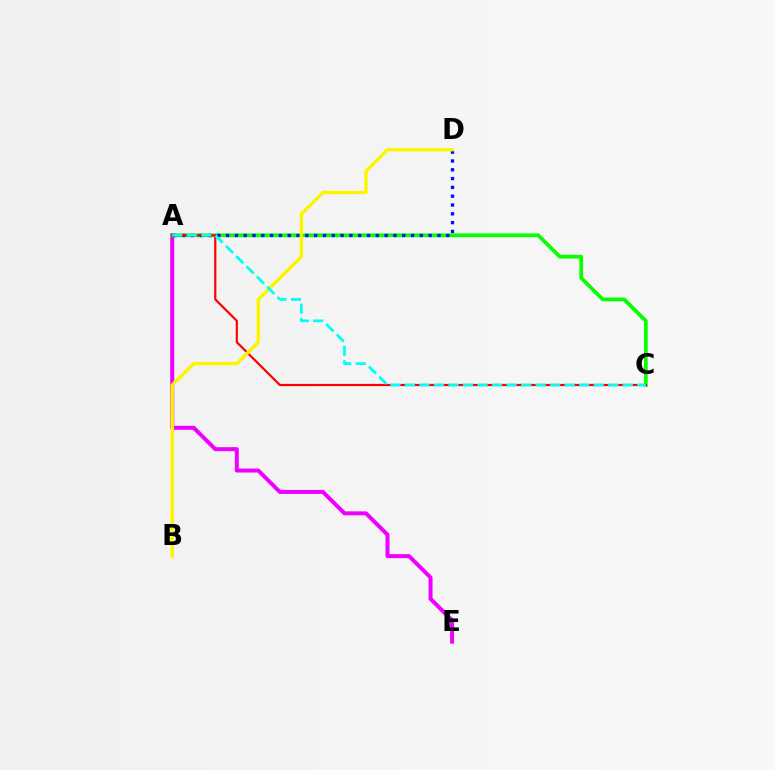{('A', 'E'): [{'color': '#ee00ff', 'line_style': 'solid', 'thickness': 2.86}], ('A', 'C'): [{'color': '#08ff00', 'line_style': 'solid', 'thickness': 2.7}, {'color': '#ff0000', 'line_style': 'solid', 'thickness': 1.58}, {'color': '#00fff6', 'line_style': 'dashed', 'thickness': 1.97}], ('A', 'D'): [{'color': '#0010ff', 'line_style': 'dotted', 'thickness': 2.39}], ('B', 'D'): [{'color': '#fcf500', 'line_style': 'solid', 'thickness': 2.41}]}